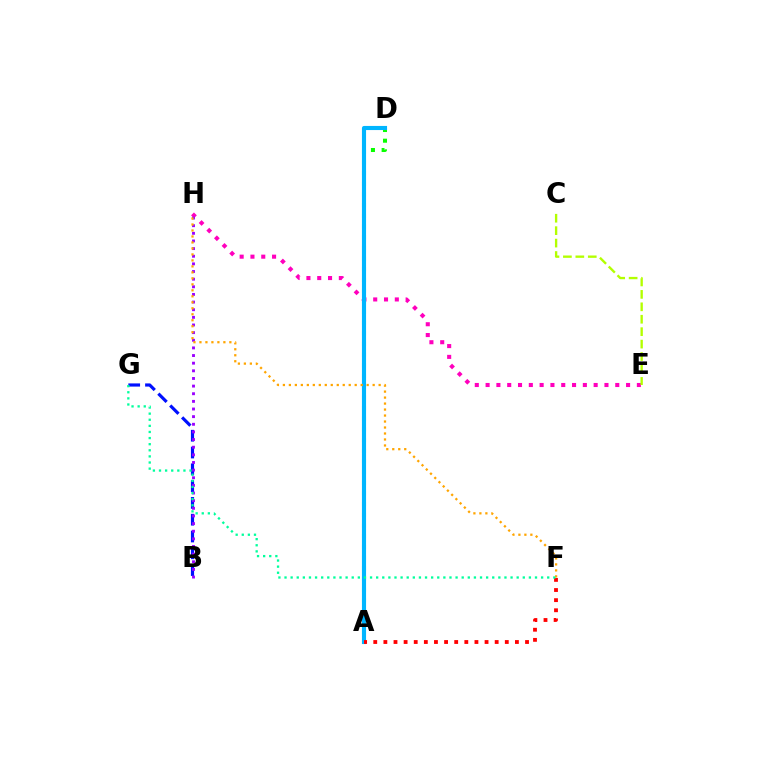{('E', 'H'): [{'color': '#ff00bd', 'line_style': 'dotted', 'thickness': 2.94}], ('B', 'G'): [{'color': '#0010ff', 'line_style': 'dashed', 'thickness': 2.28}], ('B', 'H'): [{'color': '#9b00ff', 'line_style': 'dotted', 'thickness': 2.08}], ('C', 'E'): [{'color': '#b3ff00', 'line_style': 'dashed', 'thickness': 1.69}], ('A', 'D'): [{'color': '#08ff00', 'line_style': 'dotted', 'thickness': 2.9}, {'color': '#00b5ff', 'line_style': 'solid', 'thickness': 2.96}], ('F', 'H'): [{'color': '#ffa500', 'line_style': 'dotted', 'thickness': 1.63}], ('A', 'F'): [{'color': '#ff0000', 'line_style': 'dotted', 'thickness': 2.75}], ('F', 'G'): [{'color': '#00ff9d', 'line_style': 'dotted', 'thickness': 1.66}]}